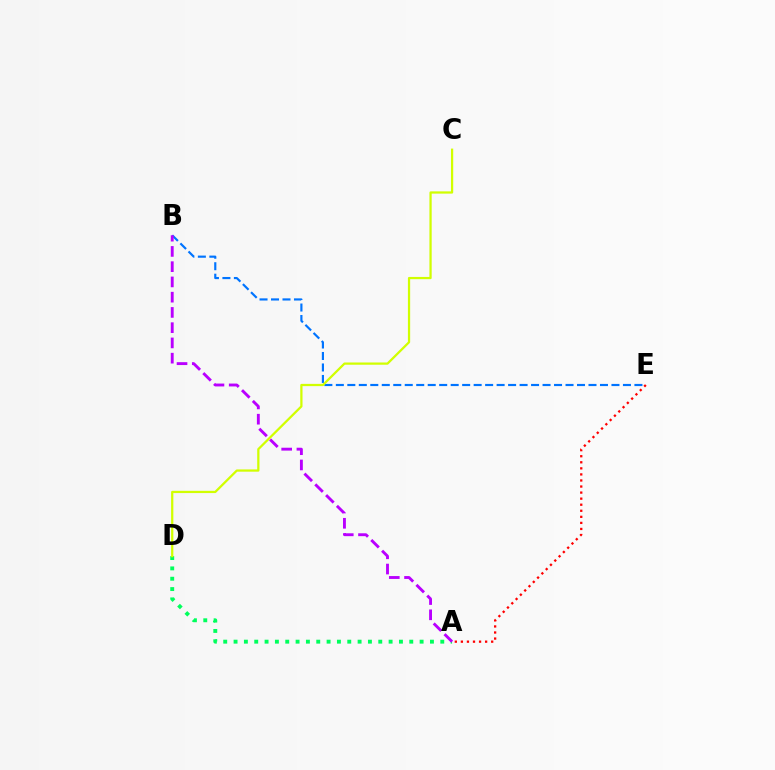{('B', 'E'): [{'color': '#0074ff', 'line_style': 'dashed', 'thickness': 1.56}], ('A', 'E'): [{'color': '#ff0000', 'line_style': 'dotted', 'thickness': 1.65}], ('A', 'D'): [{'color': '#00ff5c', 'line_style': 'dotted', 'thickness': 2.81}], ('A', 'B'): [{'color': '#b900ff', 'line_style': 'dashed', 'thickness': 2.07}], ('C', 'D'): [{'color': '#d1ff00', 'line_style': 'solid', 'thickness': 1.62}]}